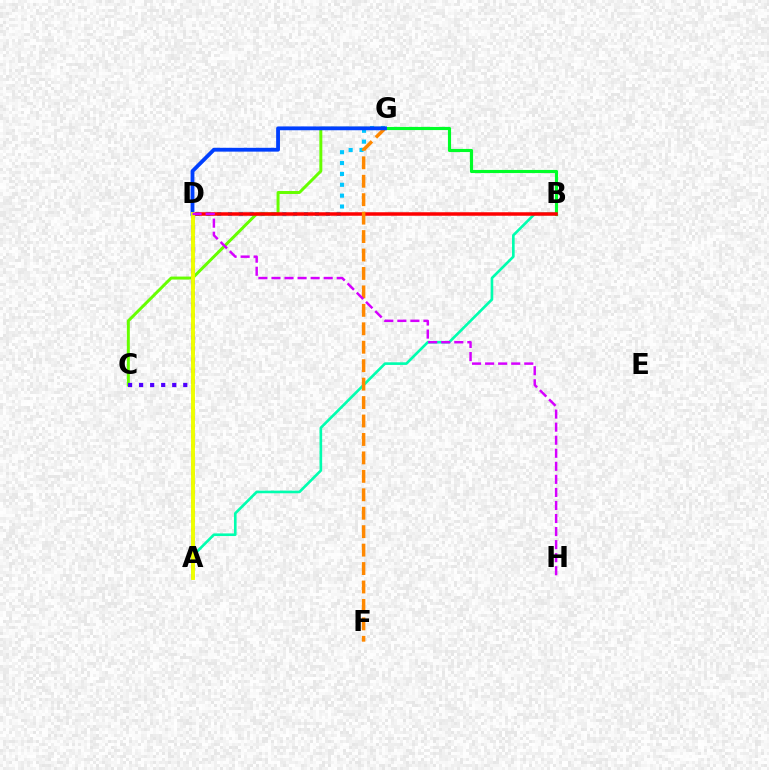{('D', 'G'): [{'color': '#00c7ff', 'line_style': 'dotted', 'thickness': 2.95}, {'color': '#003fff', 'line_style': 'solid', 'thickness': 2.75}], ('A', 'B'): [{'color': '#00ffaf', 'line_style': 'solid', 'thickness': 1.9}], ('C', 'G'): [{'color': '#66ff00', 'line_style': 'solid', 'thickness': 2.13}], ('C', 'D'): [{'color': '#4f00ff', 'line_style': 'dotted', 'thickness': 3.0}], ('A', 'D'): [{'color': '#ff00a0', 'line_style': 'dotted', 'thickness': 2.53}, {'color': '#eeff00', 'line_style': 'solid', 'thickness': 2.81}], ('B', 'G'): [{'color': '#00ff27', 'line_style': 'solid', 'thickness': 2.26}], ('B', 'D'): [{'color': '#ff0000', 'line_style': 'solid', 'thickness': 2.53}], ('F', 'G'): [{'color': '#ff8800', 'line_style': 'dashed', 'thickness': 2.51}], ('D', 'H'): [{'color': '#d600ff', 'line_style': 'dashed', 'thickness': 1.77}]}